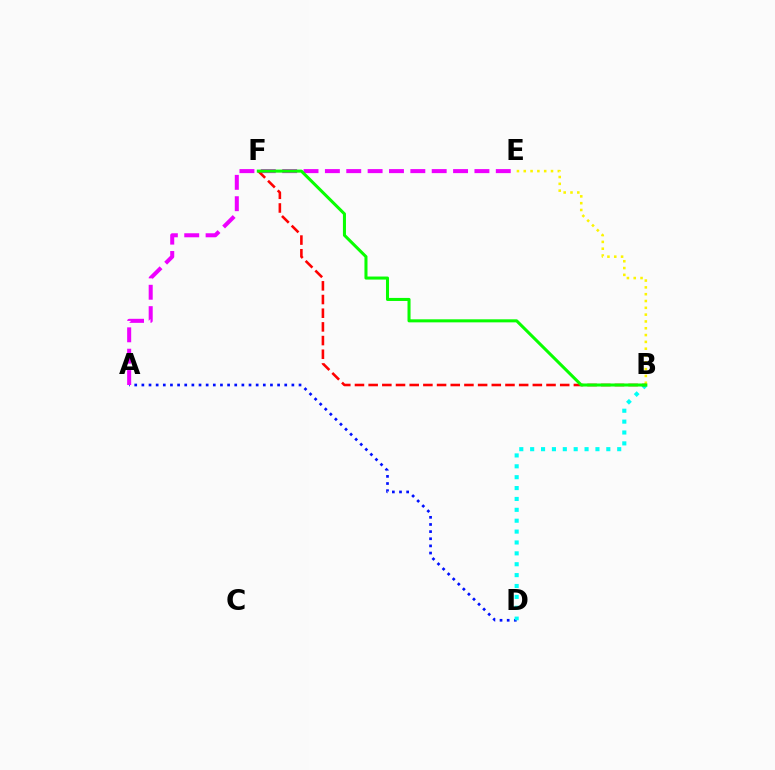{('A', 'D'): [{'color': '#0010ff', 'line_style': 'dotted', 'thickness': 1.94}], ('B', 'D'): [{'color': '#00fff6', 'line_style': 'dotted', 'thickness': 2.96}], ('B', 'E'): [{'color': '#fcf500', 'line_style': 'dotted', 'thickness': 1.85}], ('A', 'E'): [{'color': '#ee00ff', 'line_style': 'dashed', 'thickness': 2.9}], ('B', 'F'): [{'color': '#ff0000', 'line_style': 'dashed', 'thickness': 1.86}, {'color': '#08ff00', 'line_style': 'solid', 'thickness': 2.19}]}